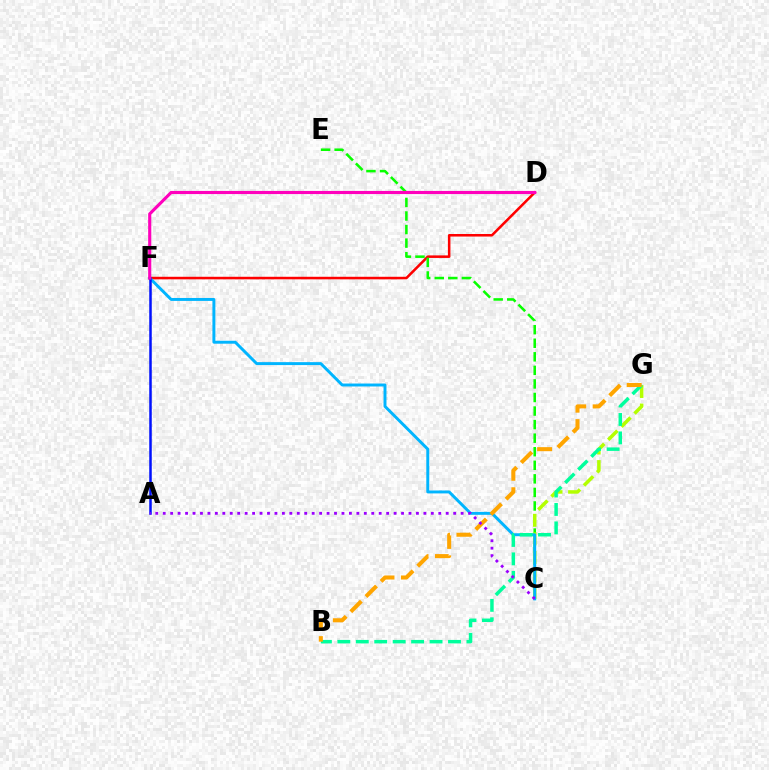{('D', 'F'): [{'color': '#ff0000', 'line_style': 'solid', 'thickness': 1.83}, {'color': '#ff00bd', 'line_style': 'solid', 'thickness': 2.25}], ('C', 'E'): [{'color': '#08ff00', 'line_style': 'dashed', 'thickness': 1.84}], ('C', 'G'): [{'color': '#b3ff00', 'line_style': 'dashed', 'thickness': 2.52}], ('C', 'F'): [{'color': '#00b5ff', 'line_style': 'solid', 'thickness': 2.12}], ('A', 'F'): [{'color': '#0010ff', 'line_style': 'solid', 'thickness': 1.81}], ('B', 'G'): [{'color': '#00ff9d', 'line_style': 'dashed', 'thickness': 2.51}, {'color': '#ffa500', 'line_style': 'dashed', 'thickness': 2.91}], ('A', 'C'): [{'color': '#9b00ff', 'line_style': 'dotted', 'thickness': 2.02}]}